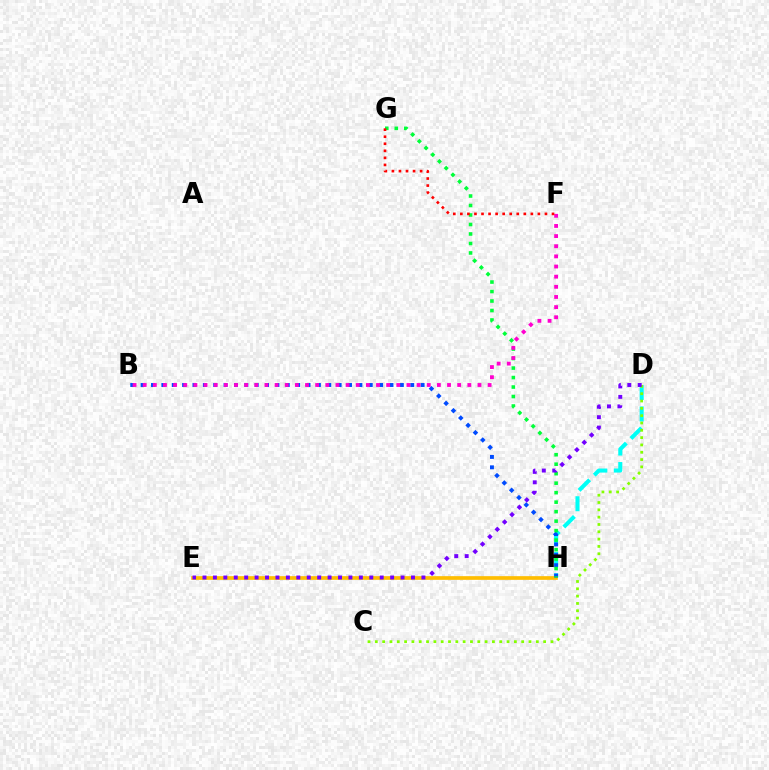{('D', 'H'): [{'color': '#00fff6', 'line_style': 'dashed', 'thickness': 2.92}], ('E', 'H'): [{'color': '#ffbd00', 'line_style': 'solid', 'thickness': 2.66}], ('C', 'D'): [{'color': '#84ff00', 'line_style': 'dotted', 'thickness': 1.99}], ('B', 'H'): [{'color': '#004bff', 'line_style': 'dotted', 'thickness': 2.82}], ('G', 'H'): [{'color': '#00ff39', 'line_style': 'dotted', 'thickness': 2.58}], ('B', 'F'): [{'color': '#ff00cf', 'line_style': 'dotted', 'thickness': 2.76}], ('F', 'G'): [{'color': '#ff0000', 'line_style': 'dotted', 'thickness': 1.92}], ('D', 'E'): [{'color': '#7200ff', 'line_style': 'dotted', 'thickness': 2.83}]}